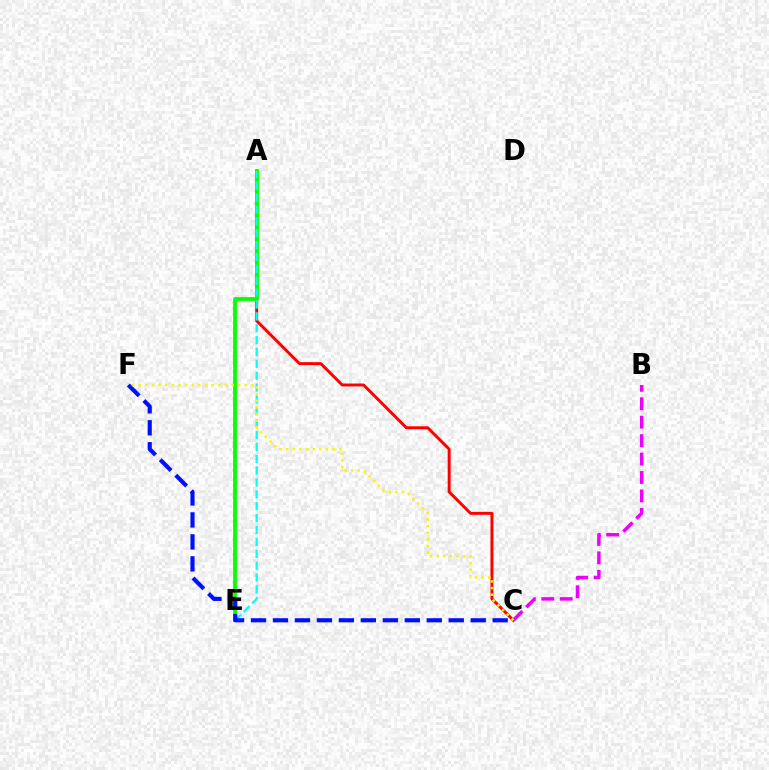{('A', 'C'): [{'color': '#ff0000', 'line_style': 'solid', 'thickness': 2.12}], ('B', 'C'): [{'color': '#ee00ff', 'line_style': 'dashed', 'thickness': 2.5}], ('A', 'E'): [{'color': '#08ff00', 'line_style': 'solid', 'thickness': 2.73}, {'color': '#00fff6', 'line_style': 'dashed', 'thickness': 1.61}], ('C', 'F'): [{'color': '#0010ff', 'line_style': 'dashed', 'thickness': 2.99}, {'color': '#fcf500', 'line_style': 'dotted', 'thickness': 1.8}]}